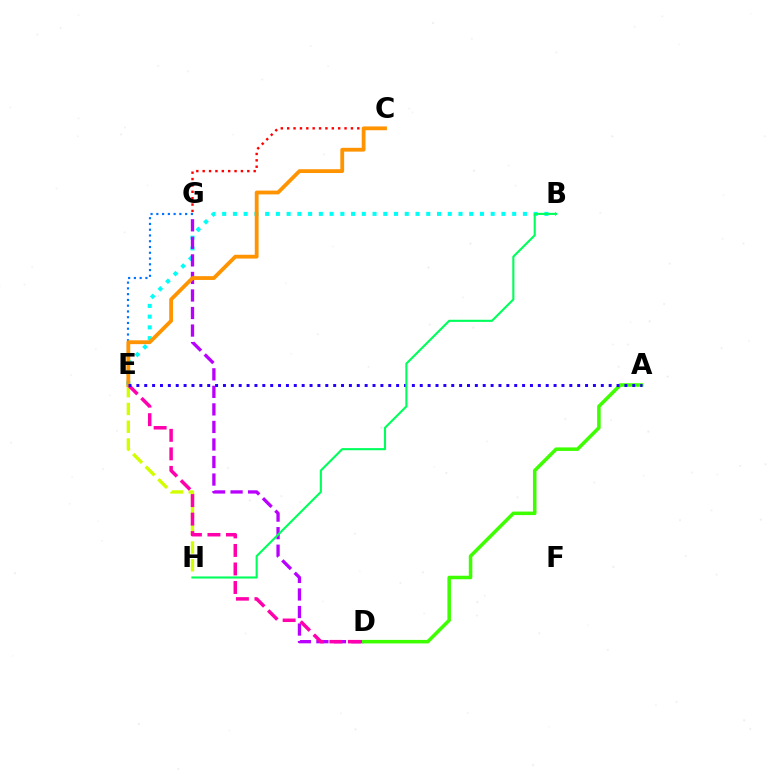{('E', 'G'): [{'color': '#0074ff', 'line_style': 'dotted', 'thickness': 1.57}], ('B', 'E'): [{'color': '#00fff6', 'line_style': 'dotted', 'thickness': 2.92}], ('E', 'H'): [{'color': '#d1ff00', 'line_style': 'dashed', 'thickness': 2.41}], ('D', 'G'): [{'color': '#b900ff', 'line_style': 'dashed', 'thickness': 2.38}], ('D', 'E'): [{'color': '#ff00ac', 'line_style': 'dashed', 'thickness': 2.52}], ('C', 'G'): [{'color': '#ff0000', 'line_style': 'dotted', 'thickness': 1.73}], ('C', 'E'): [{'color': '#ff9400', 'line_style': 'solid', 'thickness': 2.74}], ('A', 'D'): [{'color': '#3dff00', 'line_style': 'solid', 'thickness': 2.54}], ('A', 'E'): [{'color': '#2500ff', 'line_style': 'dotted', 'thickness': 2.14}], ('B', 'H'): [{'color': '#00ff5c', 'line_style': 'solid', 'thickness': 1.52}]}